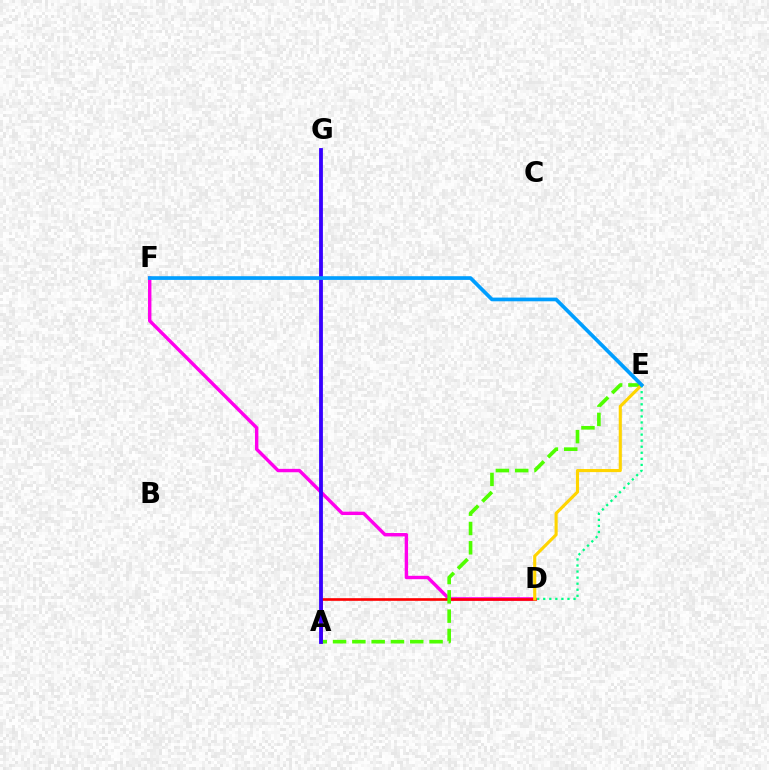{('D', 'F'): [{'color': '#ff00ed', 'line_style': 'solid', 'thickness': 2.45}], ('A', 'D'): [{'color': '#ff0000', 'line_style': 'solid', 'thickness': 1.9}], ('A', 'E'): [{'color': '#4fff00', 'line_style': 'dashed', 'thickness': 2.62}], ('D', 'E'): [{'color': '#ffd500', 'line_style': 'solid', 'thickness': 2.24}, {'color': '#00ff86', 'line_style': 'dotted', 'thickness': 1.65}], ('A', 'G'): [{'color': '#3700ff', 'line_style': 'solid', 'thickness': 2.74}], ('E', 'F'): [{'color': '#009eff', 'line_style': 'solid', 'thickness': 2.67}]}